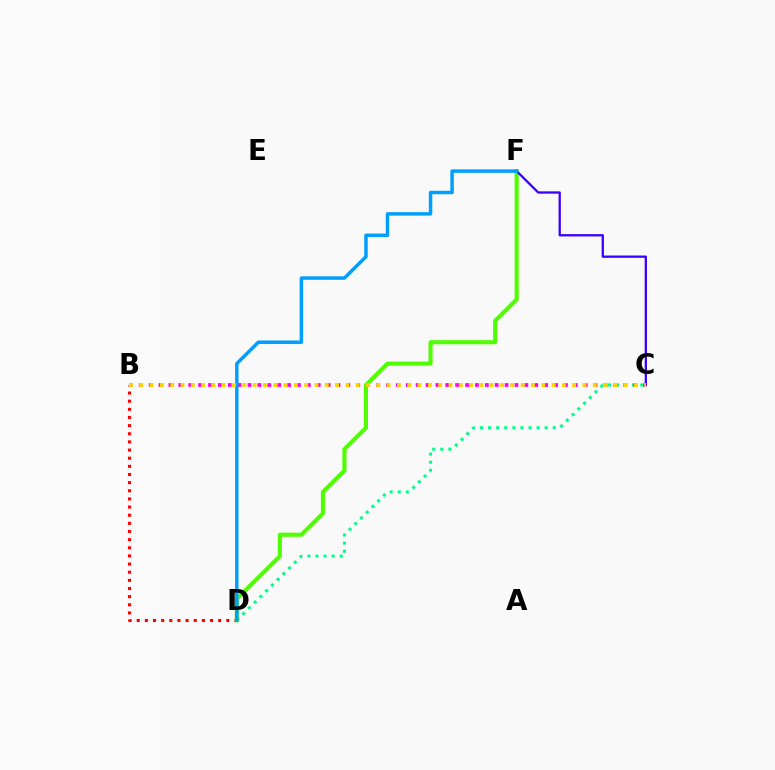{('B', 'D'): [{'color': '#ff0000', 'line_style': 'dotted', 'thickness': 2.21}], ('C', 'D'): [{'color': '#00ff86', 'line_style': 'dotted', 'thickness': 2.2}], ('D', 'F'): [{'color': '#4fff00', 'line_style': 'solid', 'thickness': 2.95}, {'color': '#009eff', 'line_style': 'solid', 'thickness': 2.5}], ('C', 'F'): [{'color': '#3700ff', 'line_style': 'solid', 'thickness': 1.65}], ('B', 'C'): [{'color': '#ff00ed', 'line_style': 'dotted', 'thickness': 2.69}, {'color': '#ffd500', 'line_style': 'dotted', 'thickness': 2.8}]}